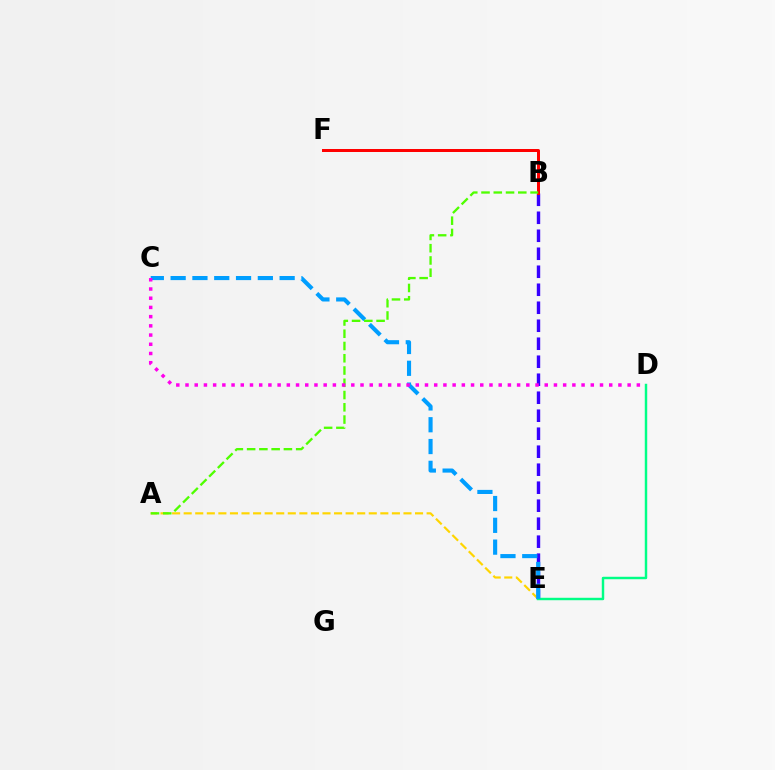{('B', 'E'): [{'color': '#3700ff', 'line_style': 'dashed', 'thickness': 2.44}], ('B', 'F'): [{'color': '#ff0000', 'line_style': 'solid', 'thickness': 2.16}], ('A', 'E'): [{'color': '#ffd500', 'line_style': 'dashed', 'thickness': 1.57}], ('D', 'E'): [{'color': '#00ff86', 'line_style': 'solid', 'thickness': 1.76}], ('C', 'E'): [{'color': '#009eff', 'line_style': 'dashed', 'thickness': 2.96}], ('A', 'B'): [{'color': '#4fff00', 'line_style': 'dashed', 'thickness': 1.67}], ('C', 'D'): [{'color': '#ff00ed', 'line_style': 'dotted', 'thickness': 2.5}]}